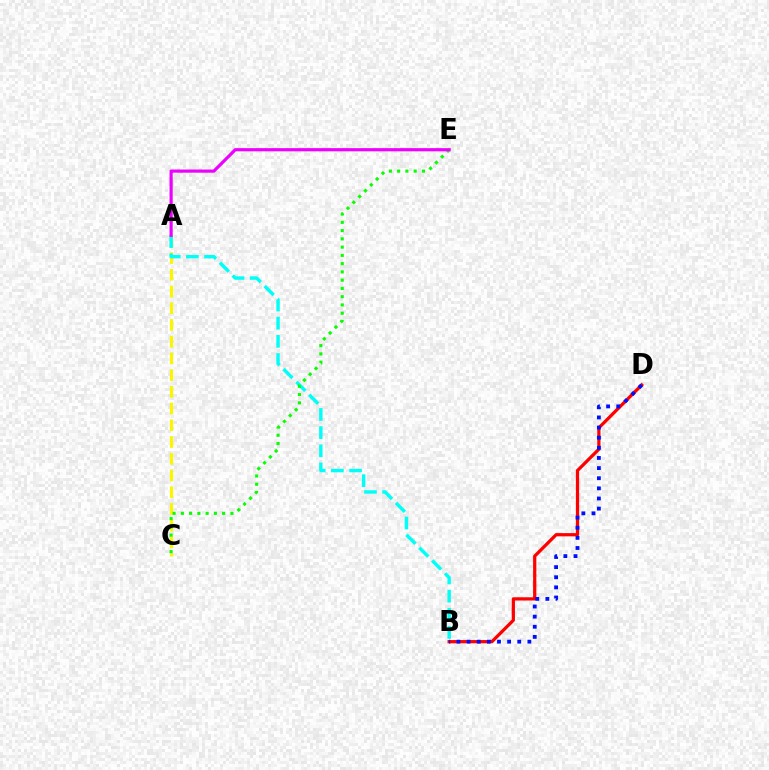{('A', 'C'): [{'color': '#fcf500', 'line_style': 'dashed', 'thickness': 2.27}], ('B', 'D'): [{'color': '#ff0000', 'line_style': 'solid', 'thickness': 2.33}, {'color': '#0010ff', 'line_style': 'dotted', 'thickness': 2.75}], ('A', 'B'): [{'color': '#00fff6', 'line_style': 'dashed', 'thickness': 2.47}], ('C', 'E'): [{'color': '#08ff00', 'line_style': 'dotted', 'thickness': 2.24}], ('A', 'E'): [{'color': '#ee00ff', 'line_style': 'solid', 'thickness': 2.29}]}